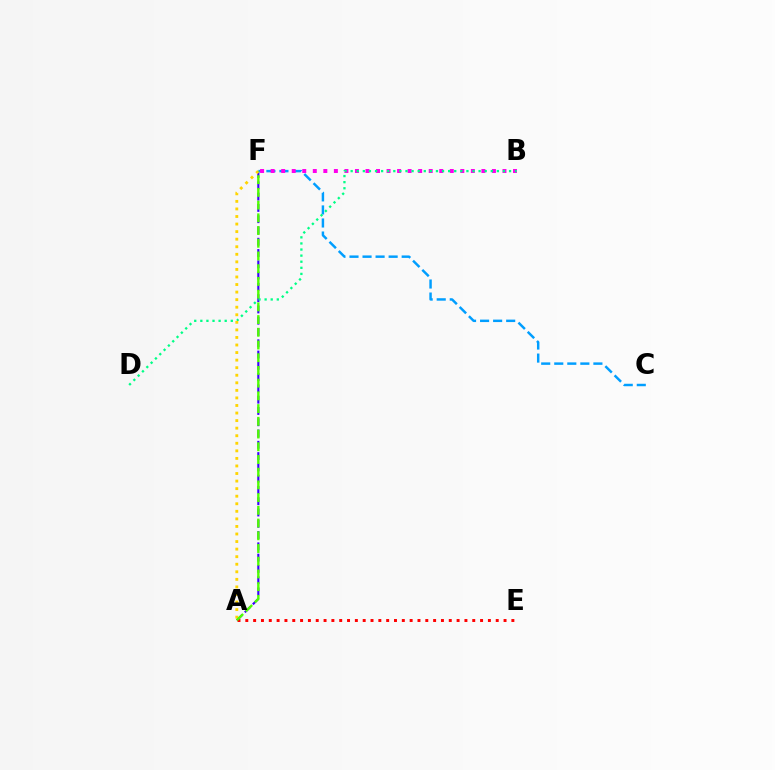{('A', 'F'): [{'color': '#3700ff', 'line_style': 'dashed', 'thickness': 1.53}, {'color': '#ffd500', 'line_style': 'dotted', 'thickness': 2.05}, {'color': '#4fff00', 'line_style': 'dashed', 'thickness': 1.73}], ('C', 'F'): [{'color': '#009eff', 'line_style': 'dashed', 'thickness': 1.77}], ('B', 'F'): [{'color': '#ff00ed', 'line_style': 'dotted', 'thickness': 2.86}], ('A', 'E'): [{'color': '#ff0000', 'line_style': 'dotted', 'thickness': 2.13}], ('B', 'D'): [{'color': '#00ff86', 'line_style': 'dotted', 'thickness': 1.66}]}